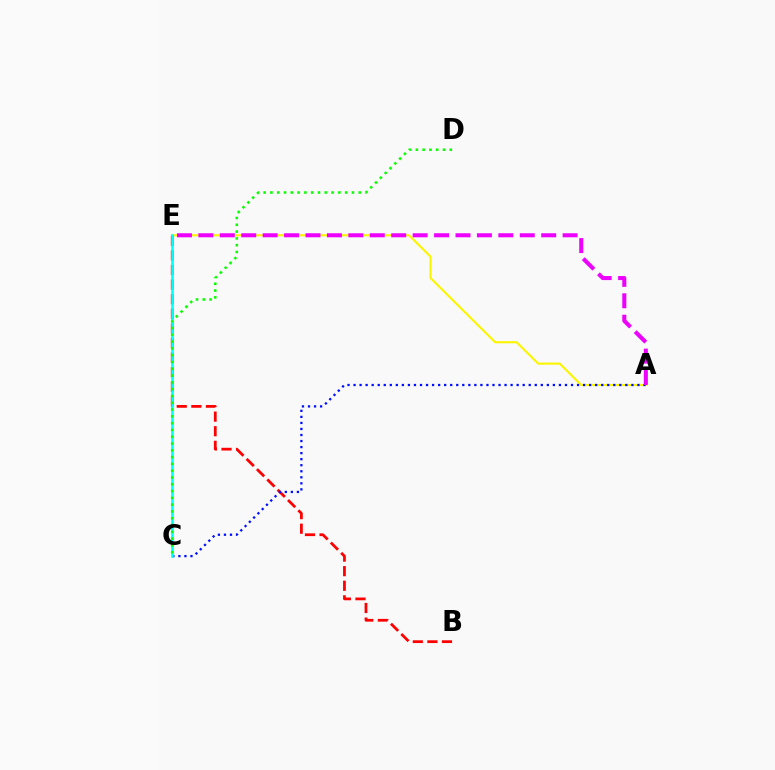{('A', 'E'): [{'color': '#fcf500', 'line_style': 'solid', 'thickness': 1.52}, {'color': '#ee00ff', 'line_style': 'dashed', 'thickness': 2.91}], ('B', 'E'): [{'color': '#ff0000', 'line_style': 'dashed', 'thickness': 1.98}], ('A', 'C'): [{'color': '#0010ff', 'line_style': 'dotted', 'thickness': 1.64}], ('C', 'E'): [{'color': '#00fff6', 'line_style': 'solid', 'thickness': 1.85}], ('C', 'D'): [{'color': '#08ff00', 'line_style': 'dotted', 'thickness': 1.85}]}